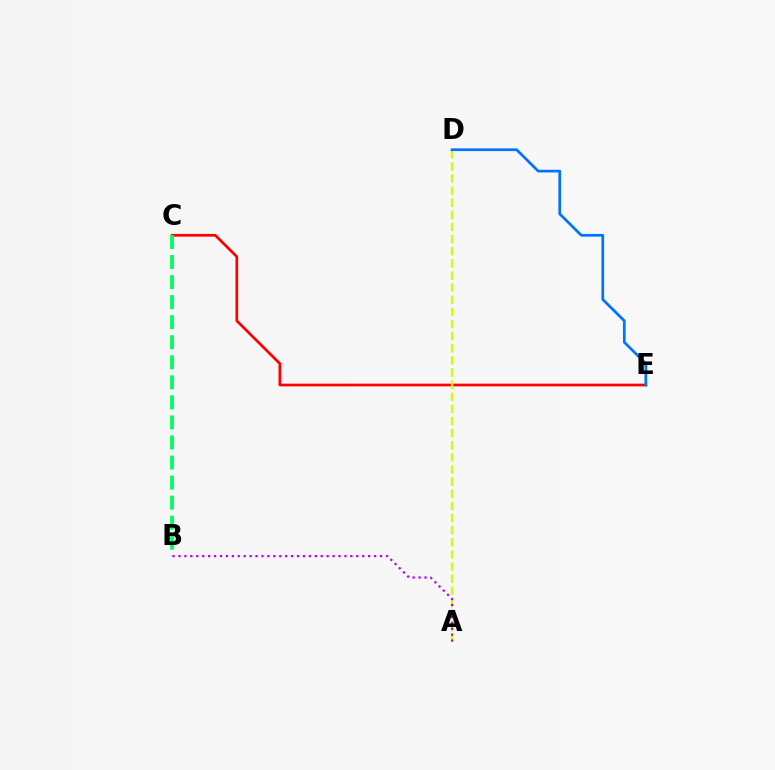{('C', 'E'): [{'color': '#ff0000', 'line_style': 'solid', 'thickness': 1.95}], ('A', 'D'): [{'color': '#d1ff00', 'line_style': 'dashed', 'thickness': 1.65}], ('B', 'C'): [{'color': '#00ff5c', 'line_style': 'dashed', 'thickness': 2.72}], ('D', 'E'): [{'color': '#0074ff', 'line_style': 'solid', 'thickness': 1.97}], ('A', 'B'): [{'color': '#b900ff', 'line_style': 'dotted', 'thickness': 1.61}]}